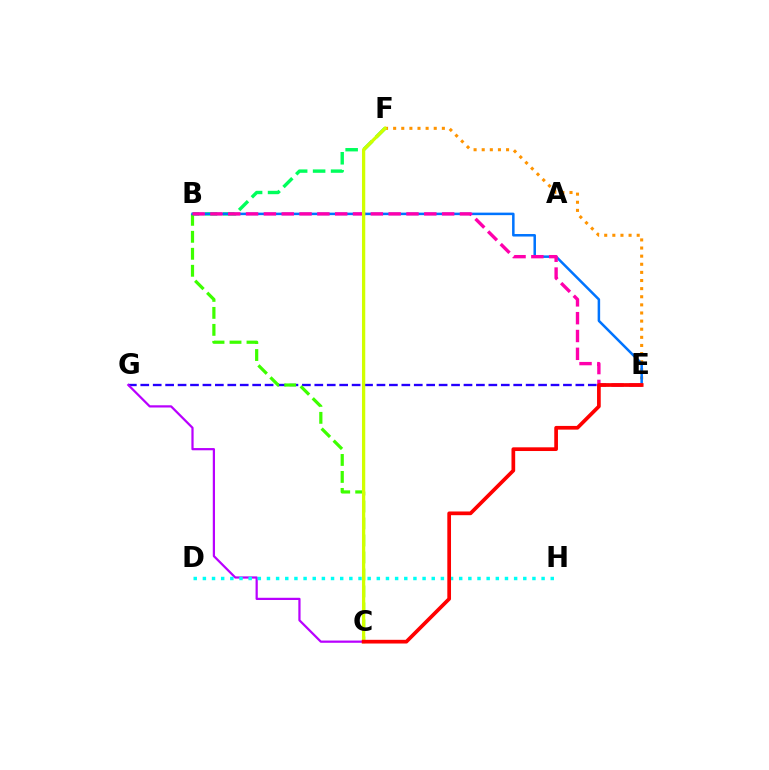{('E', 'F'): [{'color': '#ff9400', 'line_style': 'dotted', 'thickness': 2.21}], ('E', 'G'): [{'color': '#2500ff', 'line_style': 'dashed', 'thickness': 1.69}], ('B', 'F'): [{'color': '#00ff5c', 'line_style': 'dashed', 'thickness': 2.44}], ('B', 'C'): [{'color': '#3dff00', 'line_style': 'dashed', 'thickness': 2.31}], ('B', 'E'): [{'color': '#0074ff', 'line_style': 'solid', 'thickness': 1.81}, {'color': '#ff00ac', 'line_style': 'dashed', 'thickness': 2.42}], ('C', 'G'): [{'color': '#b900ff', 'line_style': 'solid', 'thickness': 1.6}], ('D', 'H'): [{'color': '#00fff6', 'line_style': 'dotted', 'thickness': 2.49}], ('C', 'F'): [{'color': '#d1ff00', 'line_style': 'solid', 'thickness': 2.36}], ('C', 'E'): [{'color': '#ff0000', 'line_style': 'solid', 'thickness': 2.67}]}